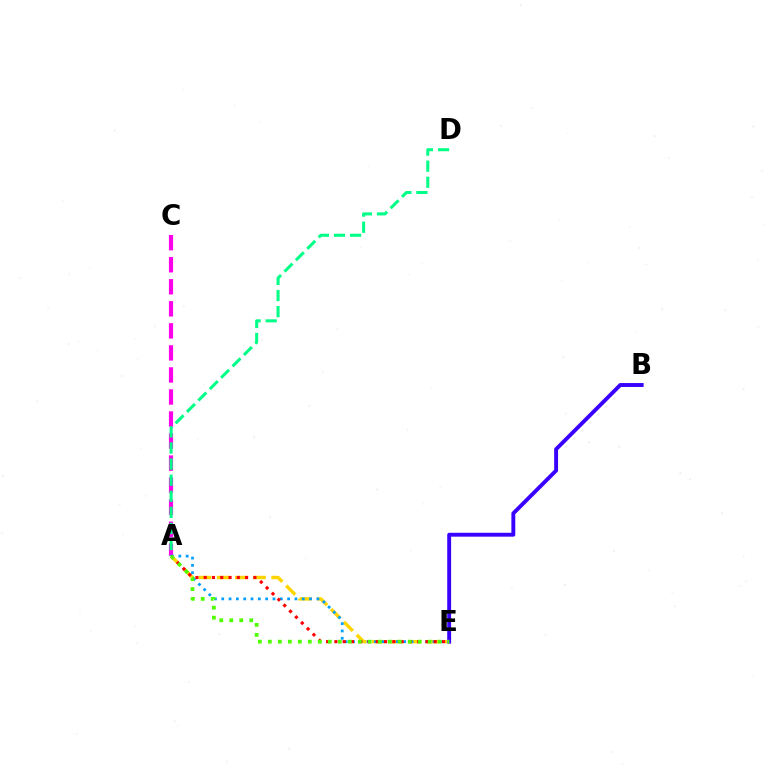{('B', 'E'): [{'color': '#3700ff', 'line_style': 'solid', 'thickness': 2.8}], ('A', 'C'): [{'color': '#ff00ed', 'line_style': 'dashed', 'thickness': 2.99}], ('A', 'E'): [{'color': '#ffd500', 'line_style': 'dashed', 'thickness': 2.47}, {'color': '#009eff', 'line_style': 'dotted', 'thickness': 1.99}, {'color': '#ff0000', 'line_style': 'dotted', 'thickness': 2.25}, {'color': '#4fff00', 'line_style': 'dotted', 'thickness': 2.71}], ('A', 'D'): [{'color': '#00ff86', 'line_style': 'dashed', 'thickness': 2.19}]}